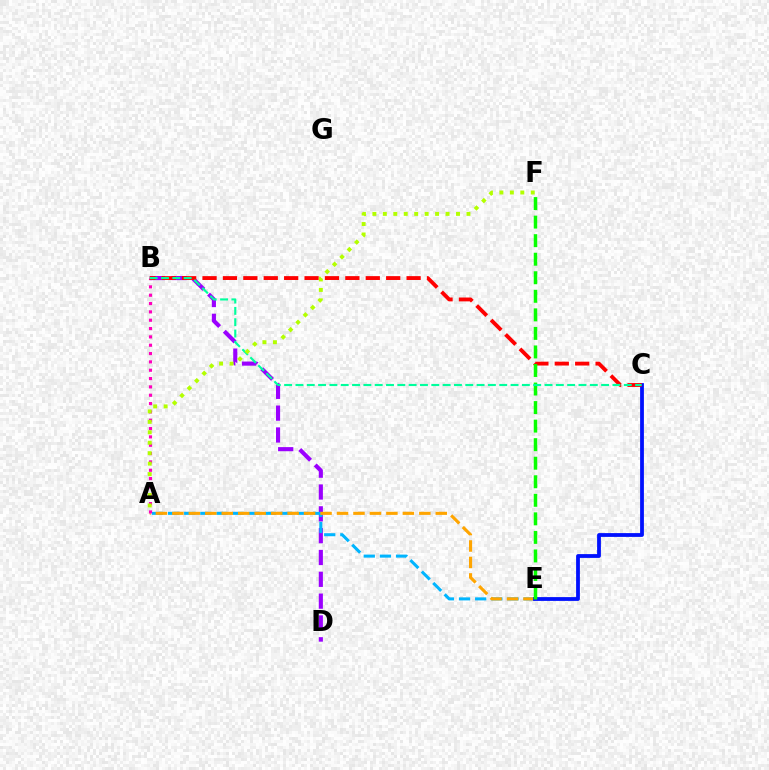{('B', 'D'): [{'color': '#9b00ff', 'line_style': 'dashed', 'thickness': 2.96}], ('A', 'E'): [{'color': '#00b5ff', 'line_style': 'dashed', 'thickness': 2.19}, {'color': '#ffa500', 'line_style': 'dashed', 'thickness': 2.24}], ('C', 'E'): [{'color': '#0010ff', 'line_style': 'solid', 'thickness': 2.73}], ('A', 'B'): [{'color': '#ff00bd', 'line_style': 'dotted', 'thickness': 2.26}], ('B', 'C'): [{'color': '#ff0000', 'line_style': 'dashed', 'thickness': 2.77}, {'color': '#00ff9d', 'line_style': 'dashed', 'thickness': 1.54}], ('E', 'F'): [{'color': '#08ff00', 'line_style': 'dashed', 'thickness': 2.52}], ('A', 'F'): [{'color': '#b3ff00', 'line_style': 'dotted', 'thickness': 2.84}]}